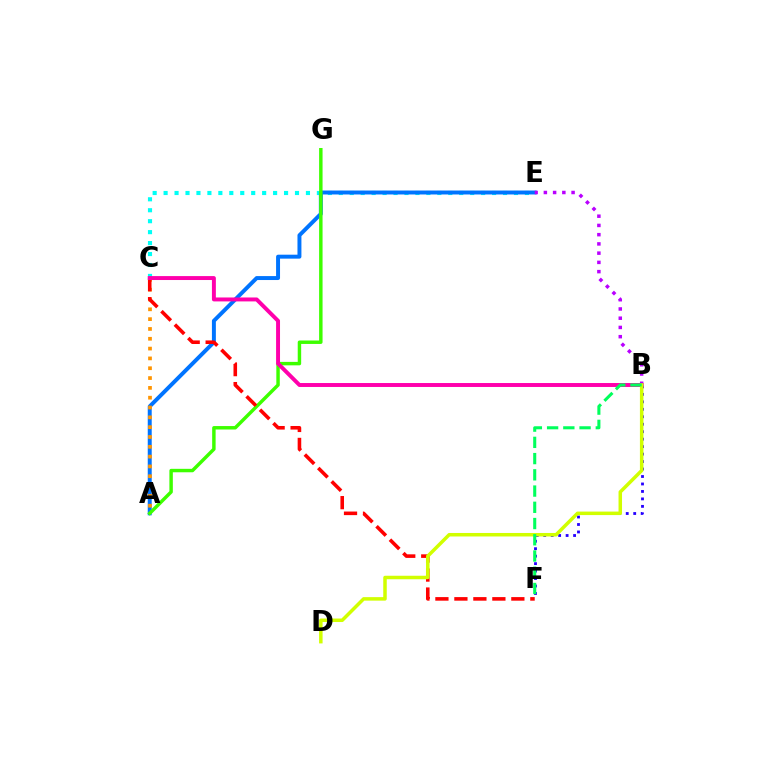{('C', 'E'): [{'color': '#00fff6', 'line_style': 'dotted', 'thickness': 2.97}], ('A', 'E'): [{'color': '#0074ff', 'line_style': 'solid', 'thickness': 2.84}], ('A', 'G'): [{'color': '#3dff00', 'line_style': 'solid', 'thickness': 2.48}], ('A', 'C'): [{'color': '#ff9400', 'line_style': 'dotted', 'thickness': 2.67}], ('B', 'F'): [{'color': '#2500ff', 'line_style': 'dotted', 'thickness': 2.03}, {'color': '#00ff5c', 'line_style': 'dashed', 'thickness': 2.21}], ('C', 'F'): [{'color': '#ff0000', 'line_style': 'dashed', 'thickness': 2.58}], ('B', 'E'): [{'color': '#b900ff', 'line_style': 'dotted', 'thickness': 2.51}], ('B', 'C'): [{'color': '#ff00ac', 'line_style': 'solid', 'thickness': 2.83}], ('B', 'D'): [{'color': '#d1ff00', 'line_style': 'solid', 'thickness': 2.52}]}